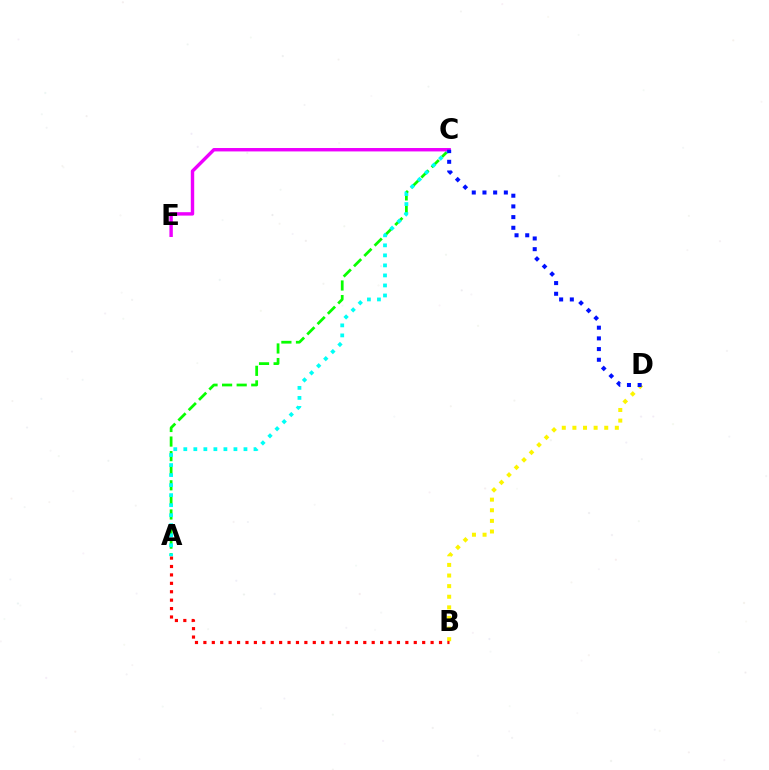{('B', 'D'): [{'color': '#fcf500', 'line_style': 'dotted', 'thickness': 2.88}], ('A', 'B'): [{'color': '#ff0000', 'line_style': 'dotted', 'thickness': 2.29}], ('A', 'C'): [{'color': '#08ff00', 'line_style': 'dashed', 'thickness': 1.98}, {'color': '#00fff6', 'line_style': 'dotted', 'thickness': 2.72}], ('C', 'E'): [{'color': '#ee00ff', 'line_style': 'solid', 'thickness': 2.46}], ('C', 'D'): [{'color': '#0010ff', 'line_style': 'dotted', 'thickness': 2.91}]}